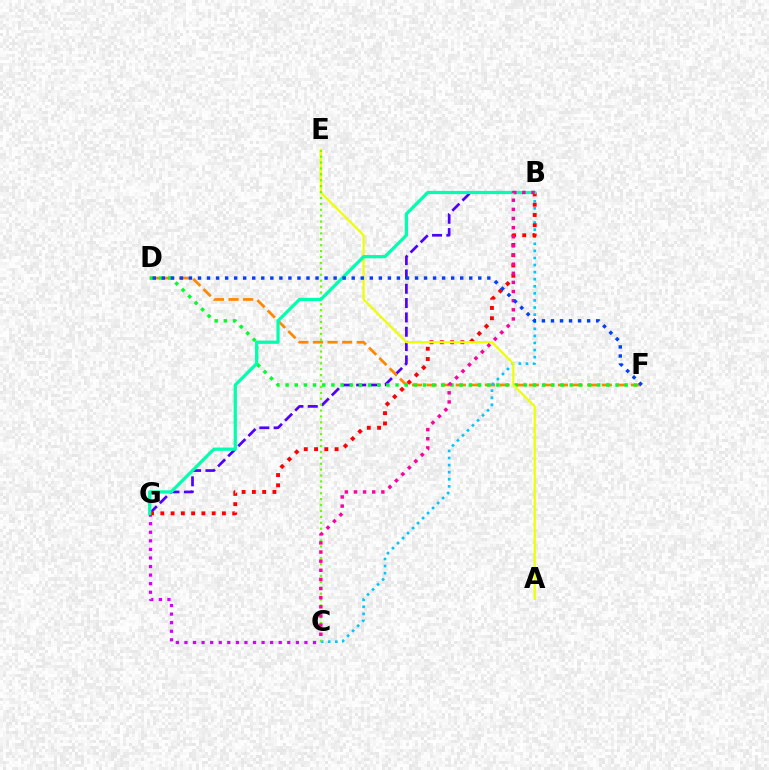{('C', 'G'): [{'color': '#d600ff', 'line_style': 'dotted', 'thickness': 2.33}], ('B', 'G'): [{'color': '#4f00ff', 'line_style': 'dashed', 'thickness': 1.95}, {'color': '#ff0000', 'line_style': 'dotted', 'thickness': 2.79}, {'color': '#00ffaf', 'line_style': 'solid', 'thickness': 2.33}], ('D', 'F'): [{'color': '#ff8800', 'line_style': 'dashed', 'thickness': 1.98}, {'color': '#00ff27', 'line_style': 'dotted', 'thickness': 2.49}, {'color': '#003fff', 'line_style': 'dotted', 'thickness': 2.46}], ('B', 'C'): [{'color': '#00c7ff', 'line_style': 'dotted', 'thickness': 1.93}, {'color': '#ff00a0', 'line_style': 'dotted', 'thickness': 2.48}], ('A', 'E'): [{'color': '#eeff00', 'line_style': 'solid', 'thickness': 1.59}], ('C', 'E'): [{'color': '#66ff00', 'line_style': 'dotted', 'thickness': 1.6}]}